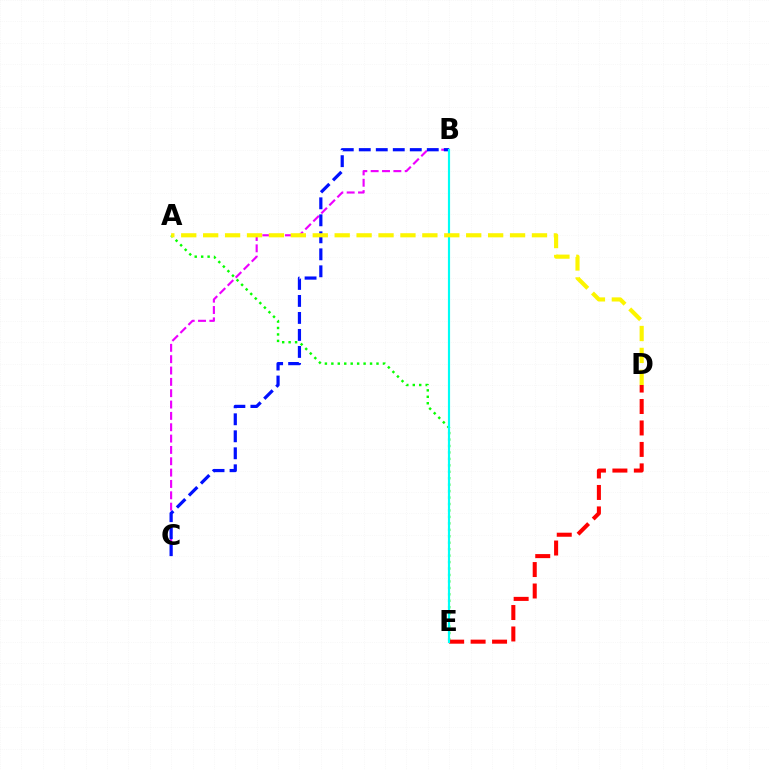{('B', 'C'): [{'color': '#ee00ff', 'line_style': 'dashed', 'thickness': 1.54}, {'color': '#0010ff', 'line_style': 'dashed', 'thickness': 2.31}], ('A', 'E'): [{'color': '#08ff00', 'line_style': 'dotted', 'thickness': 1.75}], ('D', 'E'): [{'color': '#ff0000', 'line_style': 'dashed', 'thickness': 2.91}], ('B', 'E'): [{'color': '#00fff6', 'line_style': 'solid', 'thickness': 1.56}], ('A', 'D'): [{'color': '#fcf500', 'line_style': 'dashed', 'thickness': 2.98}]}